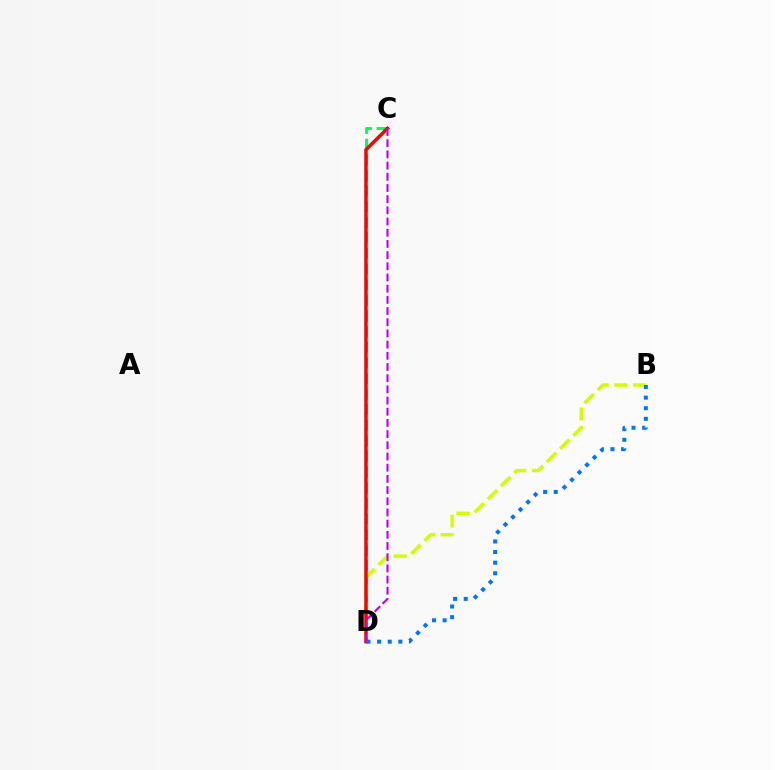{('C', 'D'): [{'color': '#00ff5c', 'line_style': 'dashed', 'thickness': 2.12}, {'color': '#ff0000', 'line_style': 'solid', 'thickness': 2.5}, {'color': '#b900ff', 'line_style': 'dashed', 'thickness': 1.52}], ('B', 'D'): [{'color': '#d1ff00', 'line_style': 'dashed', 'thickness': 2.53}, {'color': '#0074ff', 'line_style': 'dotted', 'thickness': 2.89}]}